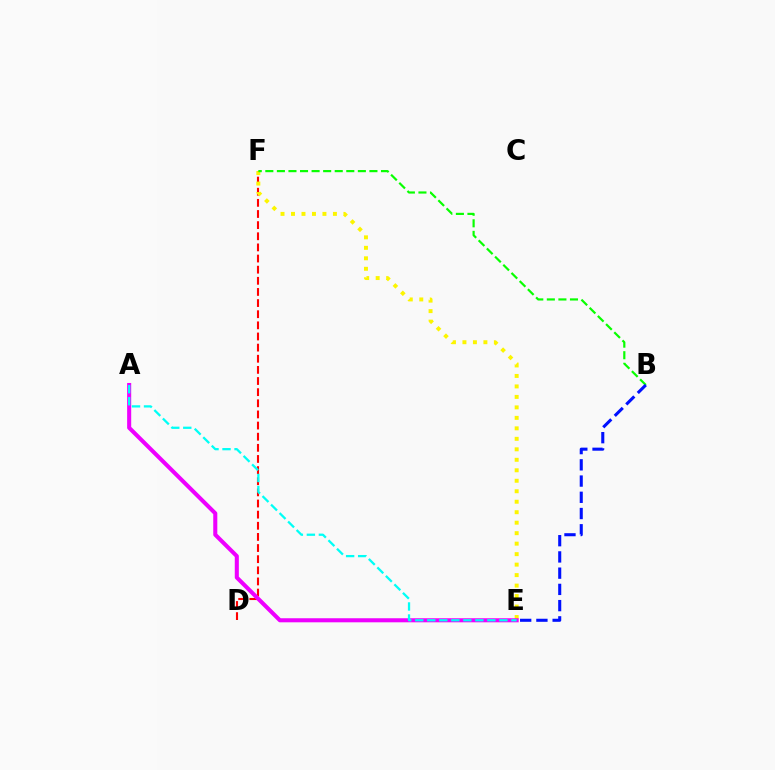{('D', 'F'): [{'color': '#ff0000', 'line_style': 'dashed', 'thickness': 1.51}], ('E', 'F'): [{'color': '#fcf500', 'line_style': 'dotted', 'thickness': 2.85}], ('B', 'F'): [{'color': '#08ff00', 'line_style': 'dashed', 'thickness': 1.57}], ('B', 'E'): [{'color': '#0010ff', 'line_style': 'dashed', 'thickness': 2.2}], ('A', 'E'): [{'color': '#ee00ff', 'line_style': 'solid', 'thickness': 2.93}, {'color': '#00fff6', 'line_style': 'dashed', 'thickness': 1.63}]}